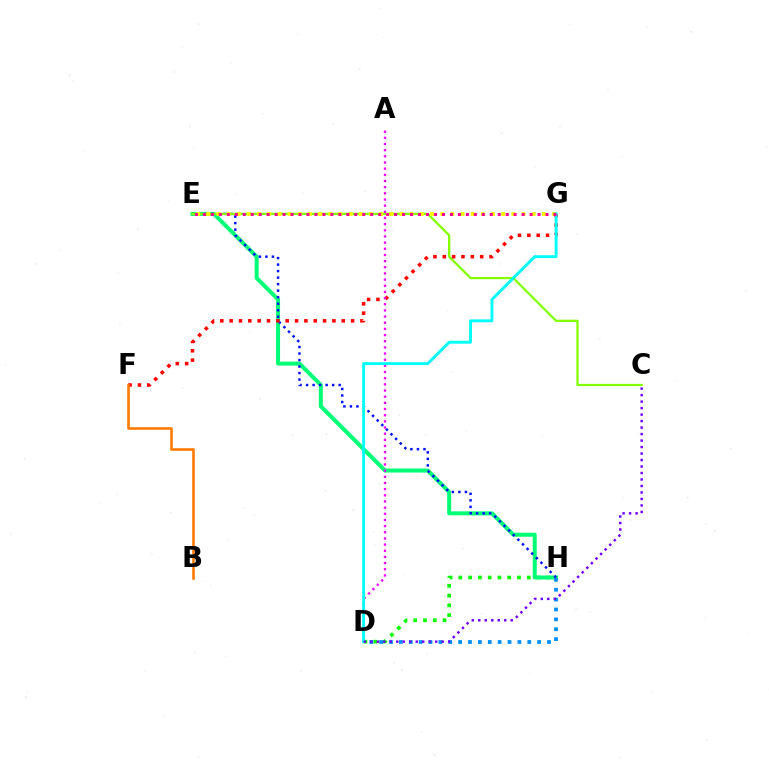{('D', 'H'): [{'color': '#08ff00', 'line_style': 'dotted', 'thickness': 2.65}, {'color': '#008cff', 'line_style': 'dotted', 'thickness': 2.68}], ('E', 'H'): [{'color': '#00ff74', 'line_style': 'solid', 'thickness': 2.88}, {'color': '#0010ff', 'line_style': 'dotted', 'thickness': 1.77}], ('C', 'E'): [{'color': '#84ff00', 'line_style': 'solid', 'thickness': 1.64}], ('E', 'G'): [{'color': '#fcf500', 'line_style': 'dotted', 'thickness': 2.76}, {'color': '#ff0094', 'line_style': 'dotted', 'thickness': 2.16}], ('F', 'G'): [{'color': '#ff0000', 'line_style': 'dotted', 'thickness': 2.54}], ('A', 'D'): [{'color': '#ee00ff', 'line_style': 'dotted', 'thickness': 1.67}], ('D', 'G'): [{'color': '#00fff6', 'line_style': 'solid', 'thickness': 2.09}], ('C', 'D'): [{'color': '#7200ff', 'line_style': 'dotted', 'thickness': 1.76}], ('B', 'F'): [{'color': '#ff7c00', 'line_style': 'solid', 'thickness': 1.89}]}